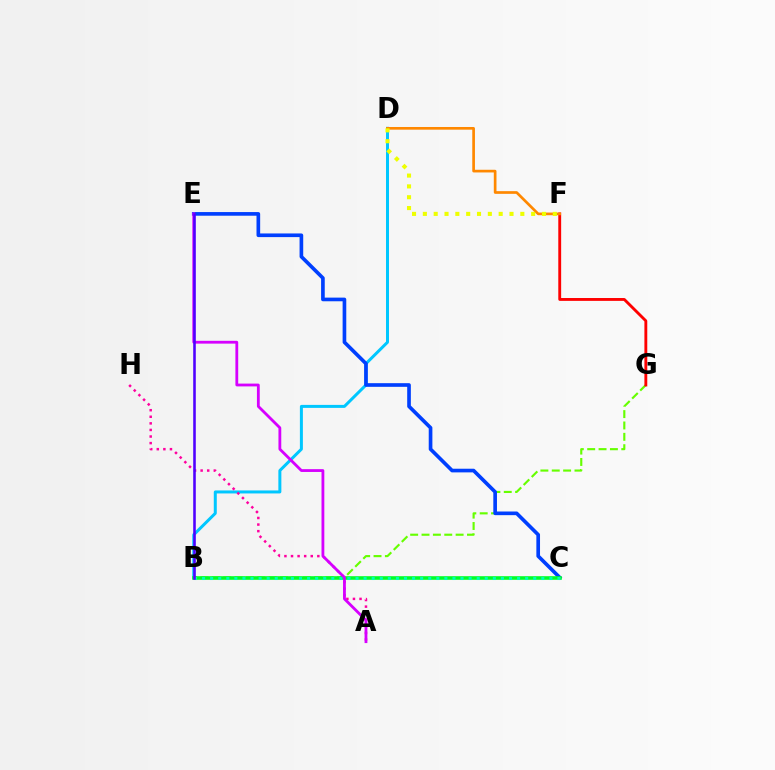{('B', 'G'): [{'color': '#66ff00', 'line_style': 'dashed', 'thickness': 1.54}], ('F', 'G'): [{'color': '#ff0000', 'line_style': 'solid', 'thickness': 2.06}], ('B', 'D'): [{'color': '#00c7ff', 'line_style': 'solid', 'thickness': 2.16}], ('C', 'E'): [{'color': '#003fff', 'line_style': 'solid', 'thickness': 2.63}], ('A', 'H'): [{'color': '#ff00a0', 'line_style': 'dotted', 'thickness': 1.79}], ('B', 'C'): [{'color': '#00ff27', 'line_style': 'solid', 'thickness': 2.6}, {'color': '#00ffaf', 'line_style': 'dotted', 'thickness': 2.19}], ('A', 'E'): [{'color': '#d600ff', 'line_style': 'solid', 'thickness': 2.02}], ('D', 'F'): [{'color': '#ff8800', 'line_style': 'solid', 'thickness': 1.93}, {'color': '#eeff00', 'line_style': 'dotted', 'thickness': 2.94}], ('B', 'E'): [{'color': '#4f00ff', 'line_style': 'solid', 'thickness': 1.86}]}